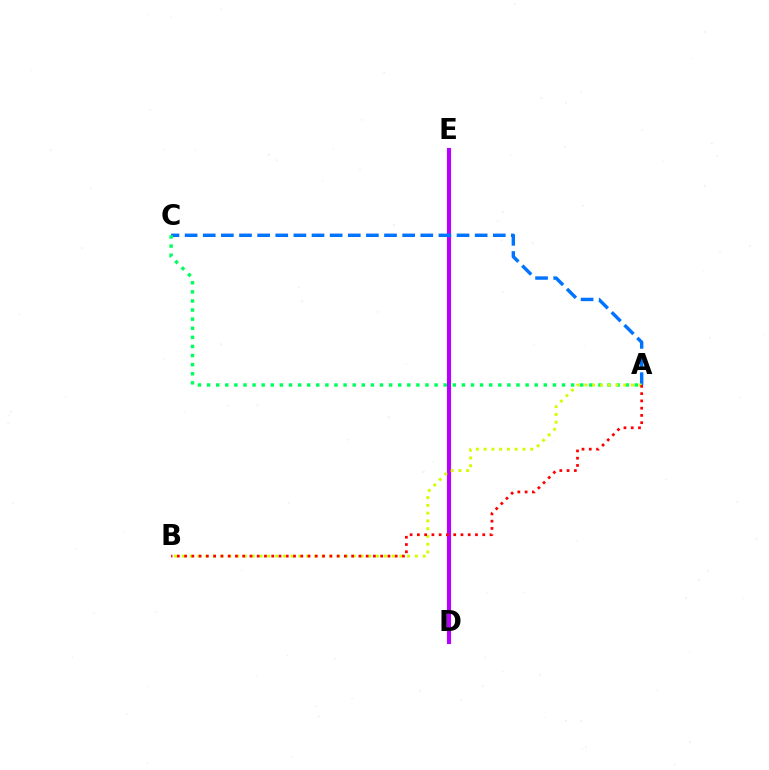{('D', 'E'): [{'color': '#b900ff', 'line_style': 'solid', 'thickness': 2.96}], ('A', 'C'): [{'color': '#0074ff', 'line_style': 'dashed', 'thickness': 2.46}, {'color': '#00ff5c', 'line_style': 'dotted', 'thickness': 2.47}], ('A', 'B'): [{'color': '#d1ff00', 'line_style': 'dotted', 'thickness': 2.11}, {'color': '#ff0000', 'line_style': 'dotted', 'thickness': 1.97}]}